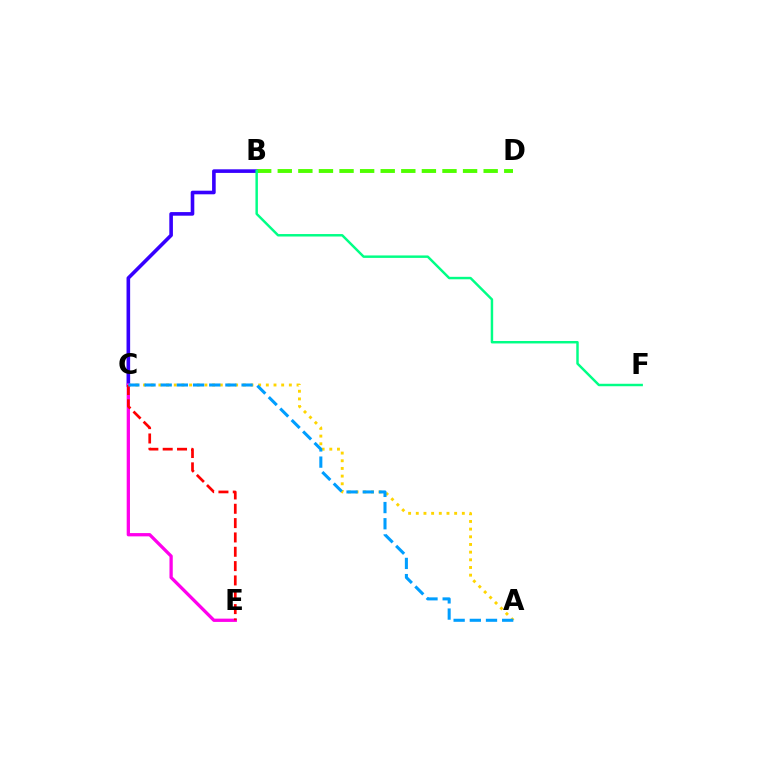{('A', 'C'): [{'color': '#ffd500', 'line_style': 'dotted', 'thickness': 2.08}, {'color': '#009eff', 'line_style': 'dashed', 'thickness': 2.2}], ('B', 'C'): [{'color': '#3700ff', 'line_style': 'solid', 'thickness': 2.6}], ('B', 'D'): [{'color': '#4fff00', 'line_style': 'dashed', 'thickness': 2.8}], ('C', 'E'): [{'color': '#ff00ed', 'line_style': 'solid', 'thickness': 2.37}, {'color': '#ff0000', 'line_style': 'dashed', 'thickness': 1.95}], ('B', 'F'): [{'color': '#00ff86', 'line_style': 'solid', 'thickness': 1.77}]}